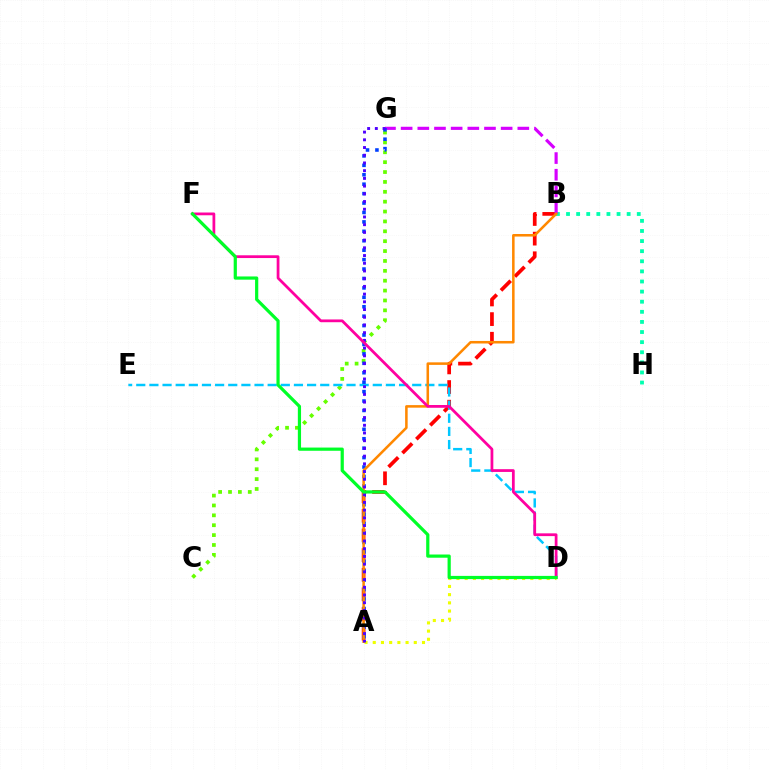{('B', 'H'): [{'color': '#00ffaf', 'line_style': 'dotted', 'thickness': 2.75}], ('A', 'B'): [{'color': '#ff0000', 'line_style': 'dashed', 'thickness': 2.67}, {'color': '#ff8800', 'line_style': 'solid', 'thickness': 1.83}], ('C', 'G'): [{'color': '#66ff00', 'line_style': 'dotted', 'thickness': 2.68}], ('B', 'G'): [{'color': '#d600ff', 'line_style': 'dashed', 'thickness': 2.26}], ('D', 'E'): [{'color': '#00c7ff', 'line_style': 'dashed', 'thickness': 1.79}], ('A', 'D'): [{'color': '#eeff00', 'line_style': 'dotted', 'thickness': 2.23}], ('A', 'G'): [{'color': '#003fff', 'line_style': 'dotted', 'thickness': 2.56}, {'color': '#4f00ff', 'line_style': 'dotted', 'thickness': 2.1}], ('D', 'F'): [{'color': '#ff00a0', 'line_style': 'solid', 'thickness': 1.99}, {'color': '#00ff27', 'line_style': 'solid', 'thickness': 2.31}]}